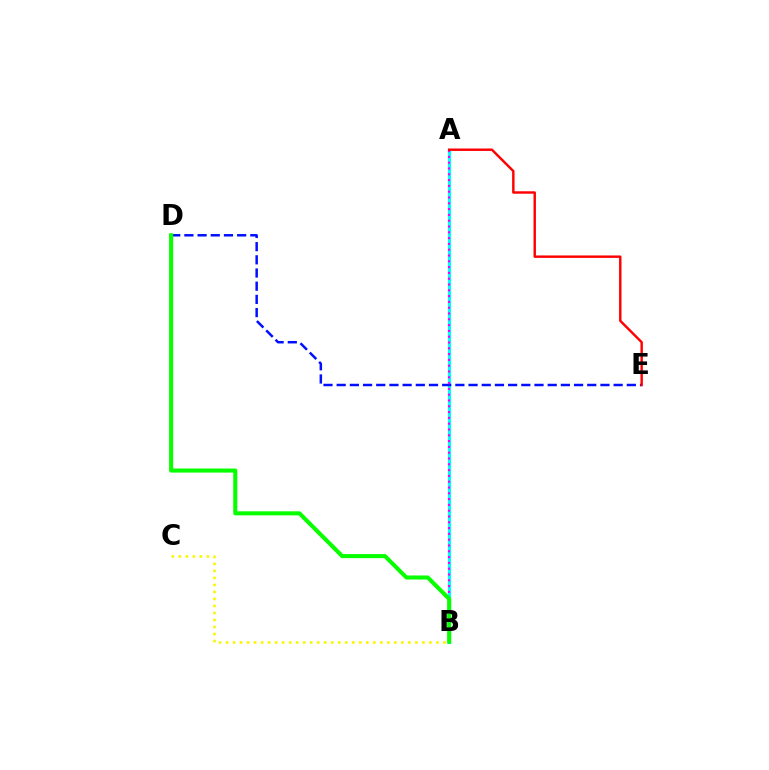{('A', 'B'): [{'color': '#00fff6', 'line_style': 'solid', 'thickness': 2.28}, {'color': '#ee00ff', 'line_style': 'dotted', 'thickness': 1.58}], ('D', 'E'): [{'color': '#0010ff', 'line_style': 'dashed', 'thickness': 1.79}], ('B', 'D'): [{'color': '#08ff00', 'line_style': 'solid', 'thickness': 2.93}], ('A', 'E'): [{'color': '#ff0000', 'line_style': 'solid', 'thickness': 1.75}], ('B', 'C'): [{'color': '#fcf500', 'line_style': 'dotted', 'thickness': 1.91}]}